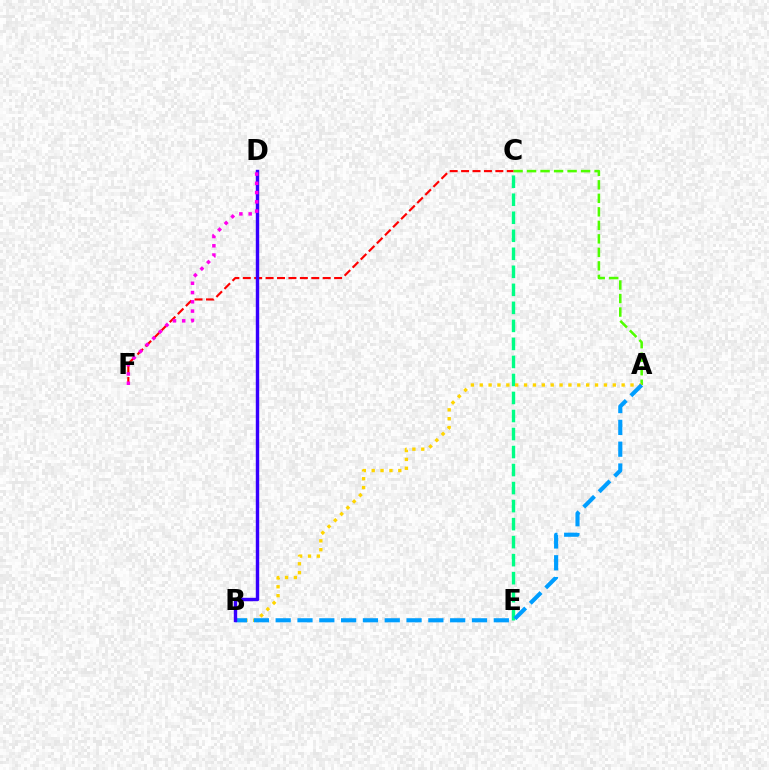{('C', 'E'): [{'color': '#00ff86', 'line_style': 'dashed', 'thickness': 2.45}], ('A', 'C'): [{'color': '#4fff00', 'line_style': 'dashed', 'thickness': 1.84}], ('C', 'F'): [{'color': '#ff0000', 'line_style': 'dashed', 'thickness': 1.55}], ('A', 'B'): [{'color': '#ffd500', 'line_style': 'dotted', 'thickness': 2.41}, {'color': '#009eff', 'line_style': 'dashed', 'thickness': 2.96}], ('B', 'D'): [{'color': '#3700ff', 'line_style': 'solid', 'thickness': 2.46}], ('D', 'F'): [{'color': '#ff00ed', 'line_style': 'dotted', 'thickness': 2.52}]}